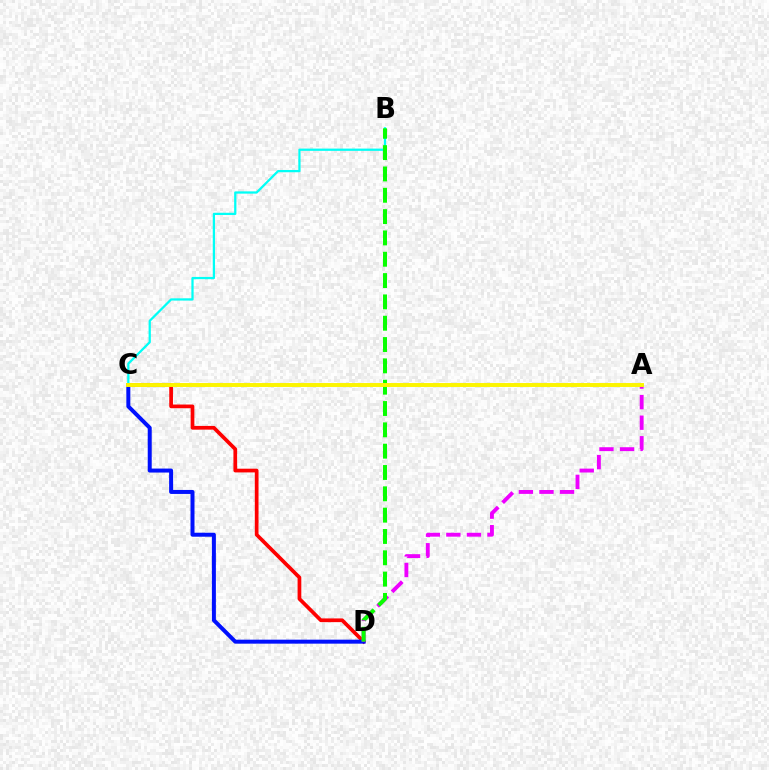{('C', 'D'): [{'color': '#ff0000', 'line_style': 'solid', 'thickness': 2.67}, {'color': '#0010ff', 'line_style': 'solid', 'thickness': 2.87}], ('A', 'D'): [{'color': '#ee00ff', 'line_style': 'dashed', 'thickness': 2.79}], ('B', 'C'): [{'color': '#00fff6', 'line_style': 'solid', 'thickness': 1.62}], ('B', 'D'): [{'color': '#08ff00', 'line_style': 'dashed', 'thickness': 2.9}], ('A', 'C'): [{'color': '#fcf500', 'line_style': 'solid', 'thickness': 2.84}]}